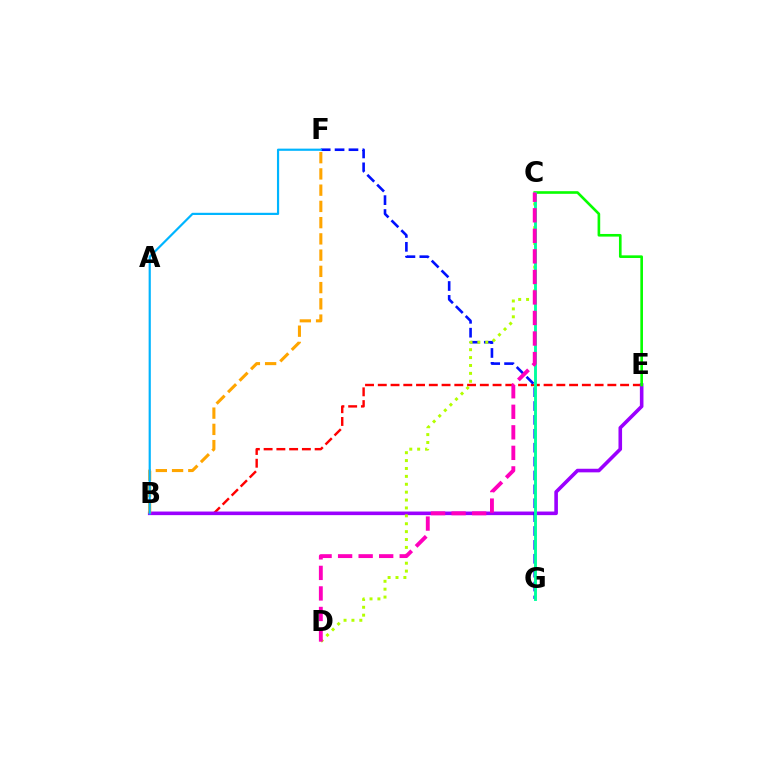{('B', 'E'): [{'color': '#ff0000', 'line_style': 'dashed', 'thickness': 1.73}, {'color': '#9b00ff', 'line_style': 'solid', 'thickness': 2.59}], ('F', 'G'): [{'color': '#0010ff', 'line_style': 'dashed', 'thickness': 1.89}], ('C', 'D'): [{'color': '#b3ff00', 'line_style': 'dotted', 'thickness': 2.14}, {'color': '#ff00bd', 'line_style': 'dashed', 'thickness': 2.79}], ('C', 'E'): [{'color': '#08ff00', 'line_style': 'solid', 'thickness': 1.9}], ('C', 'G'): [{'color': '#00ff9d', 'line_style': 'solid', 'thickness': 2.08}], ('B', 'F'): [{'color': '#ffa500', 'line_style': 'dashed', 'thickness': 2.21}, {'color': '#00b5ff', 'line_style': 'solid', 'thickness': 1.58}]}